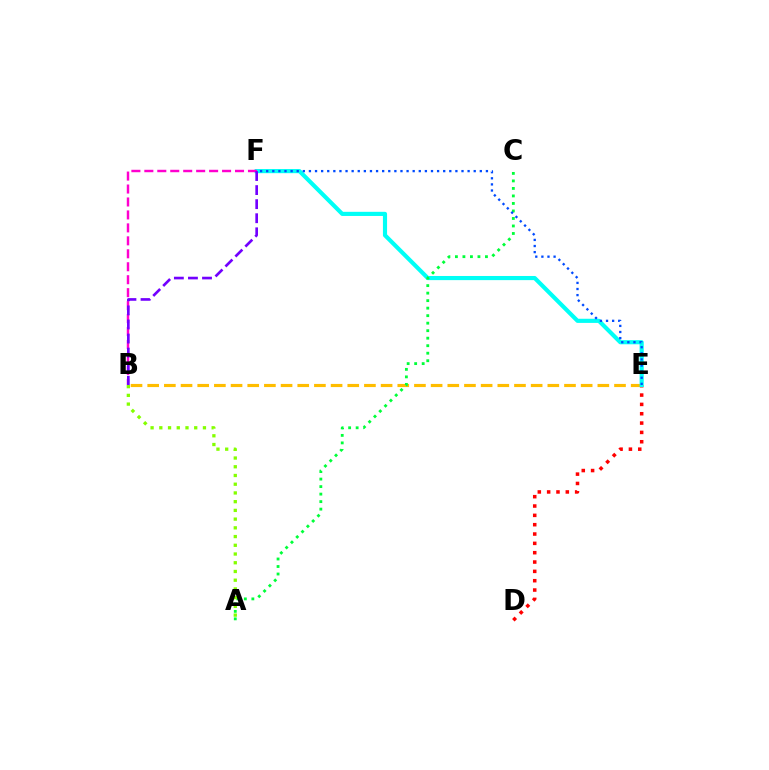{('D', 'E'): [{'color': '#ff0000', 'line_style': 'dotted', 'thickness': 2.54}], ('B', 'E'): [{'color': '#ffbd00', 'line_style': 'dashed', 'thickness': 2.26}], ('E', 'F'): [{'color': '#00fff6', 'line_style': 'solid', 'thickness': 2.98}, {'color': '#004bff', 'line_style': 'dotted', 'thickness': 1.66}], ('A', 'C'): [{'color': '#00ff39', 'line_style': 'dotted', 'thickness': 2.04}], ('A', 'B'): [{'color': '#84ff00', 'line_style': 'dotted', 'thickness': 2.37}], ('B', 'F'): [{'color': '#ff00cf', 'line_style': 'dashed', 'thickness': 1.76}, {'color': '#7200ff', 'line_style': 'dashed', 'thickness': 1.91}]}